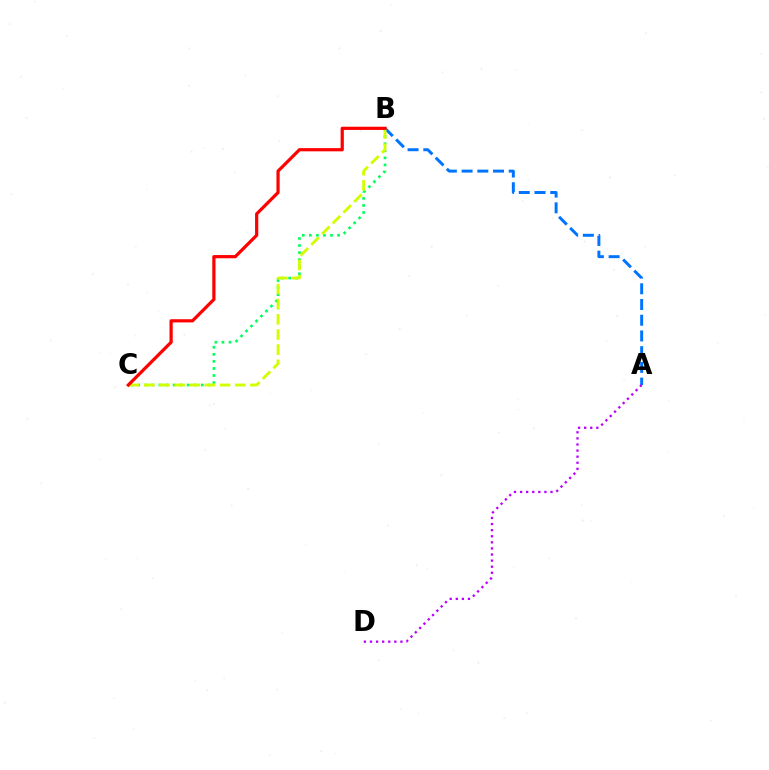{('B', 'C'): [{'color': '#00ff5c', 'line_style': 'dotted', 'thickness': 1.92}, {'color': '#d1ff00', 'line_style': 'dashed', 'thickness': 2.06}, {'color': '#ff0000', 'line_style': 'solid', 'thickness': 2.31}], ('A', 'B'): [{'color': '#0074ff', 'line_style': 'dashed', 'thickness': 2.14}], ('A', 'D'): [{'color': '#b900ff', 'line_style': 'dotted', 'thickness': 1.65}]}